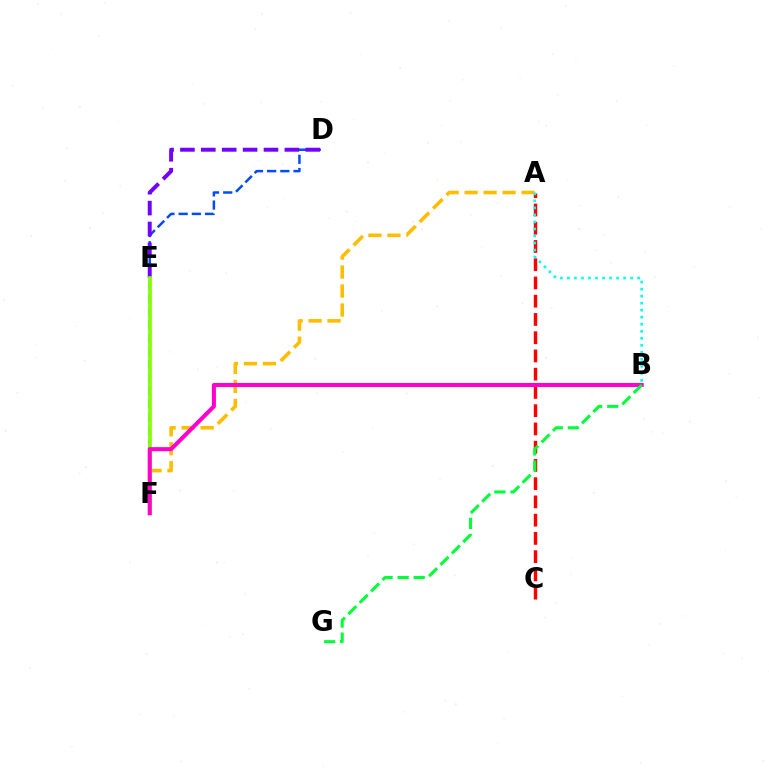{('A', 'C'): [{'color': '#ff0000', 'line_style': 'dashed', 'thickness': 2.48}], ('D', 'F'): [{'color': '#004bff', 'line_style': 'dashed', 'thickness': 1.79}], ('D', 'E'): [{'color': '#7200ff', 'line_style': 'dashed', 'thickness': 2.84}], ('A', 'F'): [{'color': '#ffbd00', 'line_style': 'dashed', 'thickness': 2.58}], ('E', 'F'): [{'color': '#84ff00', 'line_style': 'solid', 'thickness': 2.65}], ('B', 'F'): [{'color': '#ff00cf', 'line_style': 'solid', 'thickness': 2.91}], ('A', 'B'): [{'color': '#00fff6', 'line_style': 'dotted', 'thickness': 1.91}], ('B', 'G'): [{'color': '#00ff39', 'line_style': 'dashed', 'thickness': 2.18}]}